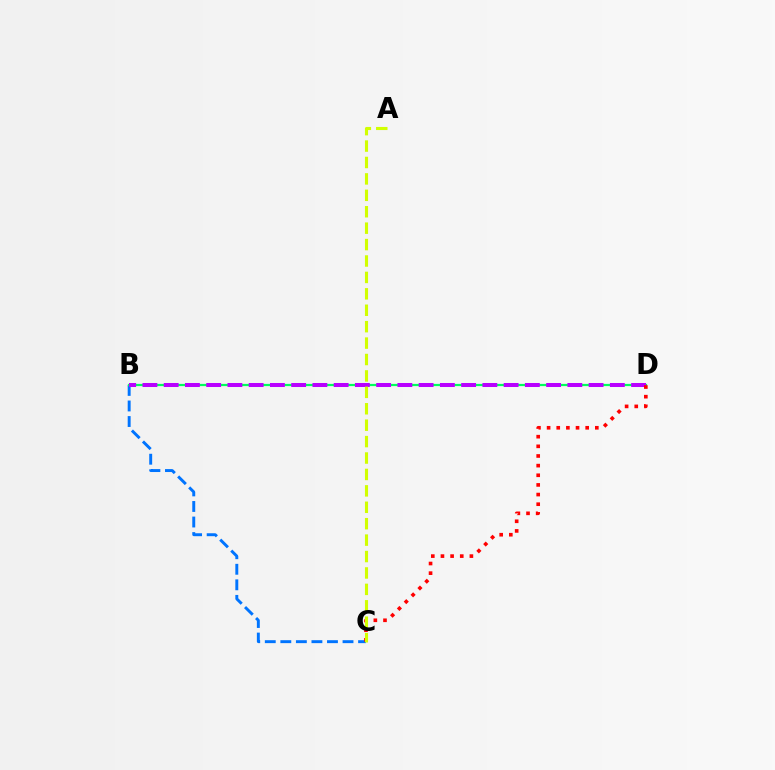{('B', 'C'): [{'color': '#0074ff', 'line_style': 'dashed', 'thickness': 2.11}], ('B', 'D'): [{'color': '#00ff5c', 'line_style': 'solid', 'thickness': 1.6}, {'color': '#b900ff', 'line_style': 'dashed', 'thickness': 2.89}], ('C', 'D'): [{'color': '#ff0000', 'line_style': 'dotted', 'thickness': 2.62}], ('A', 'C'): [{'color': '#d1ff00', 'line_style': 'dashed', 'thickness': 2.23}]}